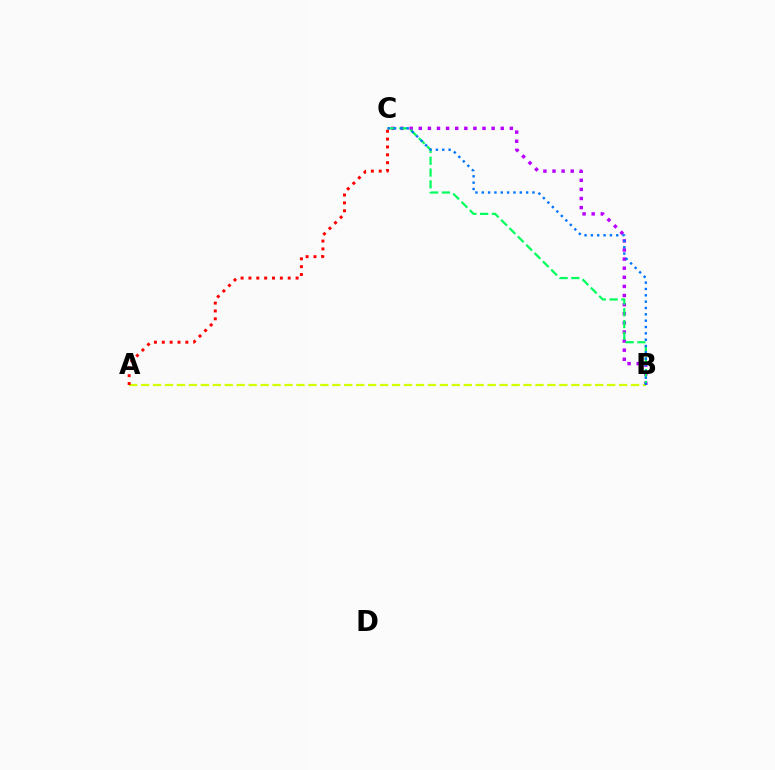{('B', 'C'): [{'color': '#b900ff', 'line_style': 'dotted', 'thickness': 2.47}, {'color': '#00ff5c', 'line_style': 'dashed', 'thickness': 1.6}, {'color': '#0074ff', 'line_style': 'dotted', 'thickness': 1.72}], ('A', 'B'): [{'color': '#d1ff00', 'line_style': 'dashed', 'thickness': 1.62}], ('A', 'C'): [{'color': '#ff0000', 'line_style': 'dotted', 'thickness': 2.13}]}